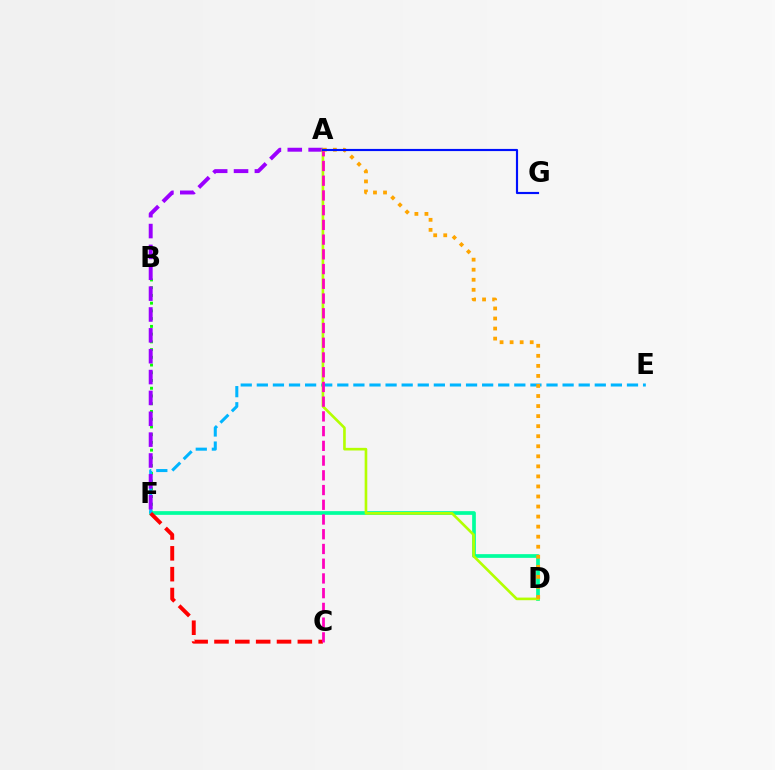{('B', 'F'): [{'color': '#08ff00', 'line_style': 'dotted', 'thickness': 2.1}], ('D', 'F'): [{'color': '#00ff9d', 'line_style': 'solid', 'thickness': 2.67}], ('E', 'F'): [{'color': '#00b5ff', 'line_style': 'dashed', 'thickness': 2.19}], ('A', 'F'): [{'color': '#9b00ff', 'line_style': 'dashed', 'thickness': 2.83}], ('A', 'D'): [{'color': '#b3ff00', 'line_style': 'solid', 'thickness': 1.9}, {'color': '#ffa500', 'line_style': 'dotted', 'thickness': 2.73}], ('C', 'F'): [{'color': '#ff0000', 'line_style': 'dashed', 'thickness': 2.83}], ('A', 'C'): [{'color': '#ff00bd', 'line_style': 'dashed', 'thickness': 2.0}], ('A', 'G'): [{'color': '#0010ff', 'line_style': 'solid', 'thickness': 1.55}]}